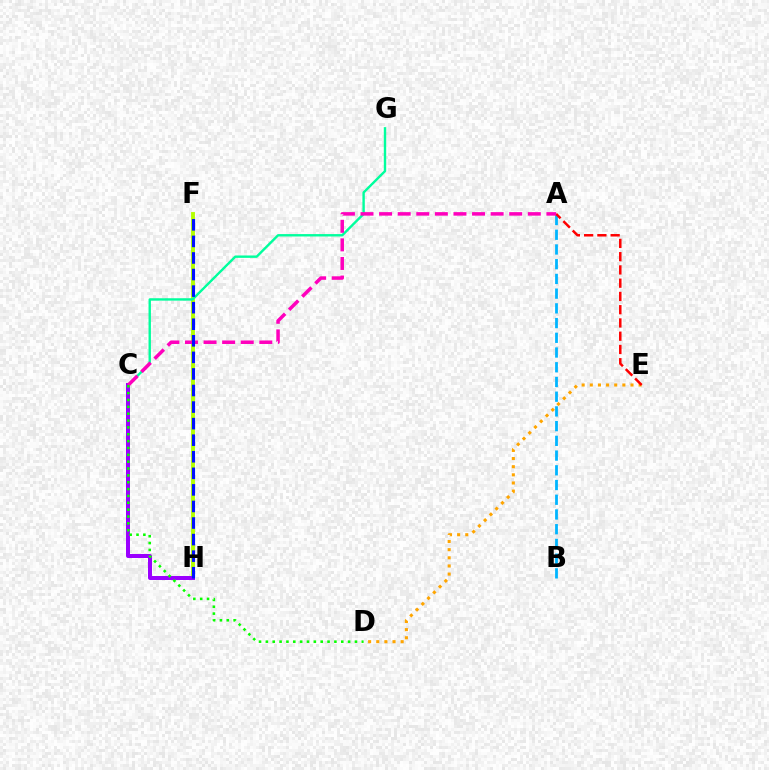{('D', 'E'): [{'color': '#ffa500', 'line_style': 'dotted', 'thickness': 2.21}], ('A', 'B'): [{'color': '#00b5ff', 'line_style': 'dashed', 'thickness': 2.0}], ('F', 'H'): [{'color': '#b3ff00', 'line_style': 'solid', 'thickness': 2.79}, {'color': '#0010ff', 'line_style': 'dashed', 'thickness': 2.25}], ('C', 'G'): [{'color': '#00ff9d', 'line_style': 'solid', 'thickness': 1.72}], ('C', 'H'): [{'color': '#9b00ff', 'line_style': 'solid', 'thickness': 2.87}], ('A', 'E'): [{'color': '#ff0000', 'line_style': 'dashed', 'thickness': 1.8}], ('A', 'C'): [{'color': '#ff00bd', 'line_style': 'dashed', 'thickness': 2.53}], ('C', 'D'): [{'color': '#08ff00', 'line_style': 'dotted', 'thickness': 1.86}]}